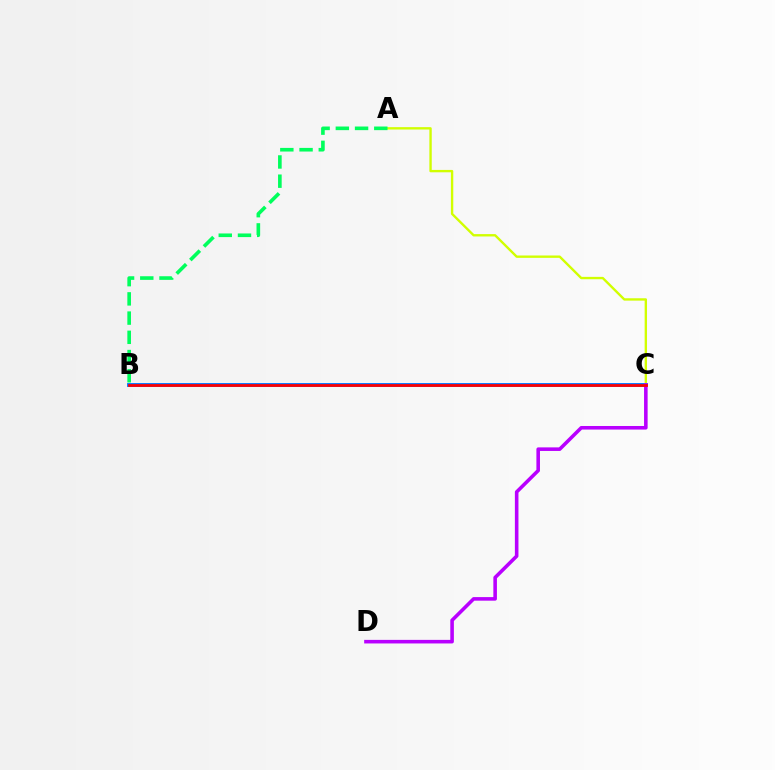{('A', 'C'): [{'color': '#d1ff00', 'line_style': 'solid', 'thickness': 1.7}], ('B', 'C'): [{'color': '#0074ff', 'line_style': 'solid', 'thickness': 2.77}, {'color': '#ff0000', 'line_style': 'solid', 'thickness': 1.97}], ('C', 'D'): [{'color': '#b900ff', 'line_style': 'solid', 'thickness': 2.57}], ('A', 'B'): [{'color': '#00ff5c', 'line_style': 'dashed', 'thickness': 2.61}]}